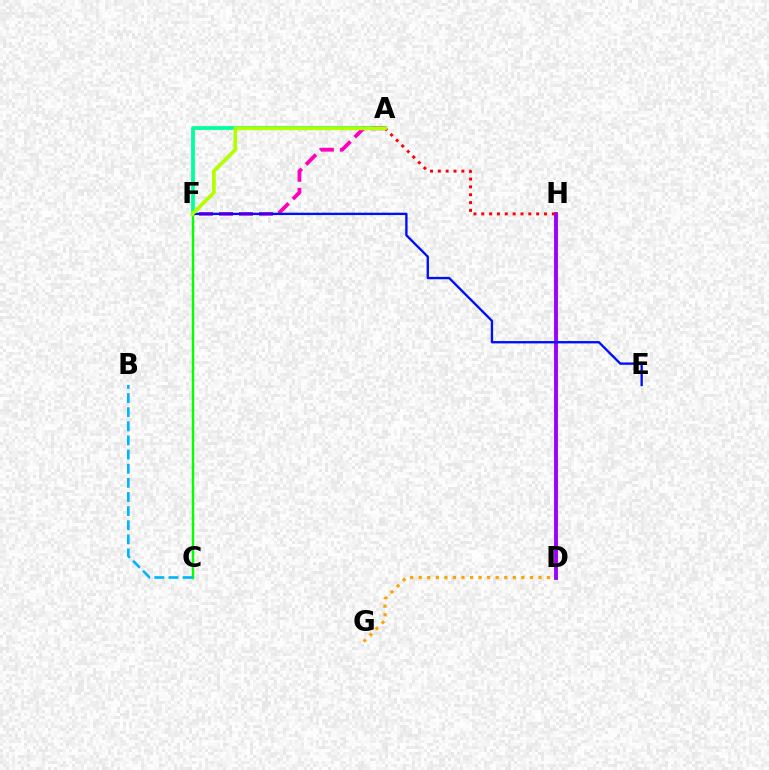{('D', 'G'): [{'color': '#ffa500', 'line_style': 'dotted', 'thickness': 2.32}], ('C', 'F'): [{'color': '#08ff00', 'line_style': 'solid', 'thickness': 1.77}], ('A', 'F'): [{'color': '#00ff9d', 'line_style': 'solid', 'thickness': 2.7}, {'color': '#ff00bd', 'line_style': 'dashed', 'thickness': 2.72}, {'color': '#b3ff00', 'line_style': 'solid', 'thickness': 2.66}], ('D', 'H'): [{'color': '#9b00ff', 'line_style': 'solid', 'thickness': 2.79}], ('B', 'C'): [{'color': '#00b5ff', 'line_style': 'dashed', 'thickness': 1.92}], ('A', 'H'): [{'color': '#ff0000', 'line_style': 'dotted', 'thickness': 2.13}], ('E', 'F'): [{'color': '#0010ff', 'line_style': 'solid', 'thickness': 1.71}]}